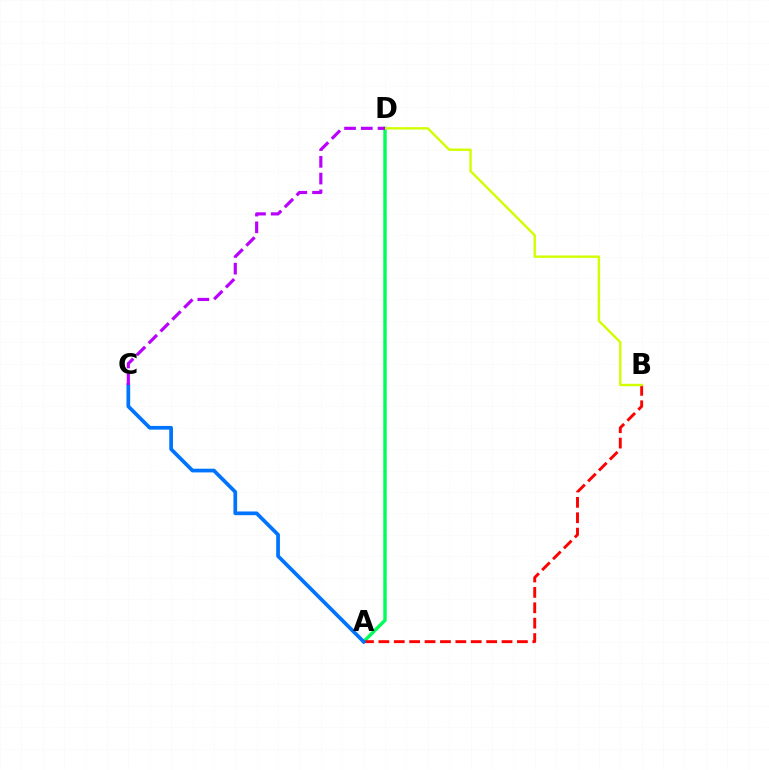{('A', 'D'): [{'color': '#00ff5c', 'line_style': 'solid', 'thickness': 2.46}], ('A', 'B'): [{'color': '#ff0000', 'line_style': 'dashed', 'thickness': 2.09}], ('A', 'C'): [{'color': '#0074ff', 'line_style': 'solid', 'thickness': 2.67}], ('B', 'D'): [{'color': '#d1ff00', 'line_style': 'solid', 'thickness': 1.73}], ('C', 'D'): [{'color': '#b900ff', 'line_style': 'dashed', 'thickness': 2.27}]}